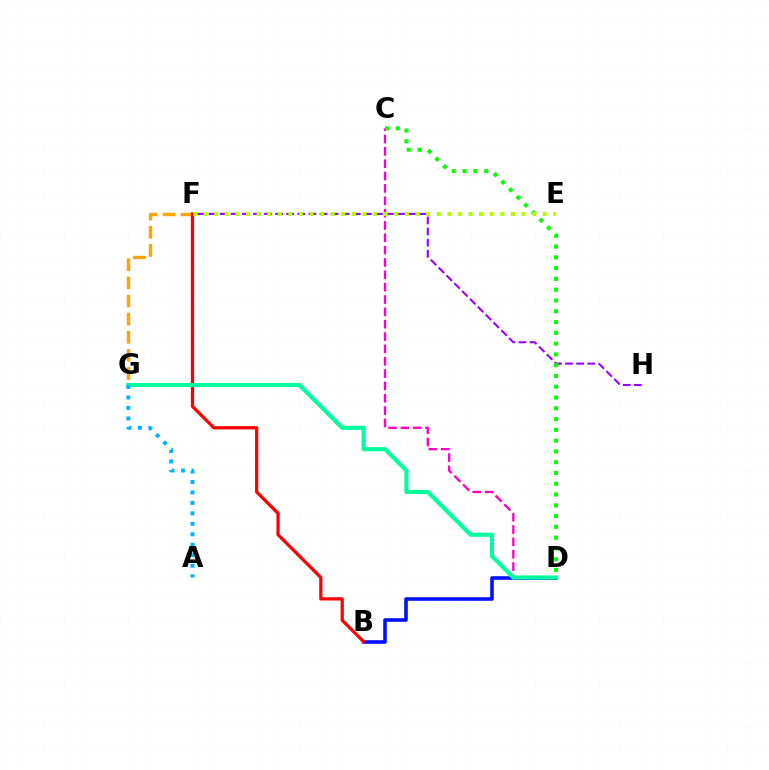{('B', 'D'): [{'color': '#0010ff', 'line_style': 'solid', 'thickness': 2.58}], ('C', 'D'): [{'color': '#ff00bd', 'line_style': 'dashed', 'thickness': 1.68}, {'color': '#08ff00', 'line_style': 'dotted', 'thickness': 2.93}], ('F', 'H'): [{'color': '#9b00ff', 'line_style': 'dashed', 'thickness': 1.51}], ('F', 'G'): [{'color': '#ffa500', 'line_style': 'dashed', 'thickness': 2.46}], ('B', 'F'): [{'color': '#ff0000', 'line_style': 'solid', 'thickness': 2.34}], ('E', 'F'): [{'color': '#b3ff00', 'line_style': 'dotted', 'thickness': 2.88}], ('D', 'G'): [{'color': '#00ff9d', 'line_style': 'solid', 'thickness': 2.97}], ('A', 'G'): [{'color': '#00b5ff', 'line_style': 'dotted', 'thickness': 2.85}]}